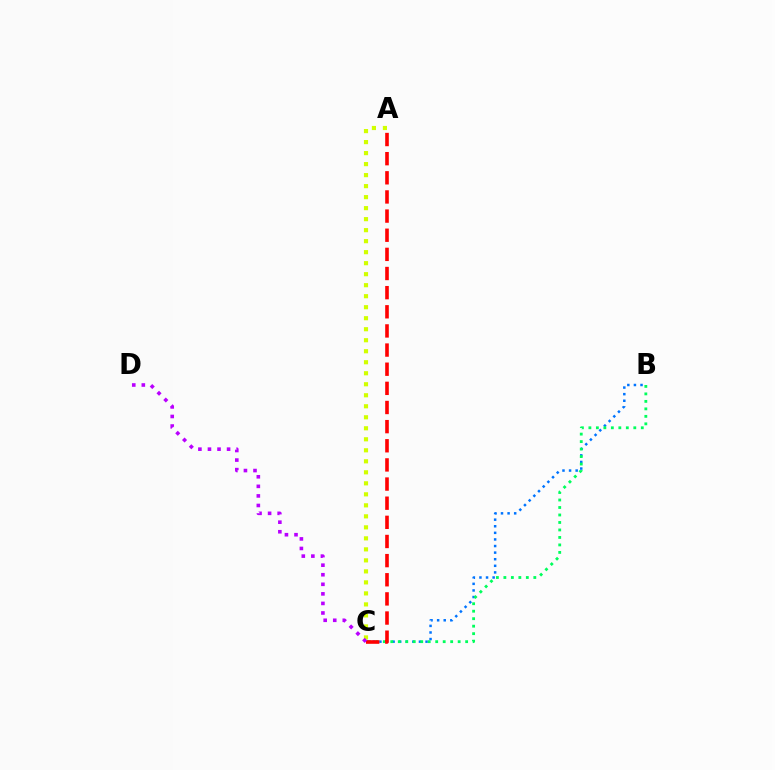{('A', 'C'): [{'color': '#d1ff00', 'line_style': 'dotted', 'thickness': 2.99}, {'color': '#ff0000', 'line_style': 'dashed', 'thickness': 2.6}], ('B', 'C'): [{'color': '#0074ff', 'line_style': 'dotted', 'thickness': 1.79}, {'color': '#00ff5c', 'line_style': 'dotted', 'thickness': 2.03}], ('C', 'D'): [{'color': '#b900ff', 'line_style': 'dotted', 'thickness': 2.6}]}